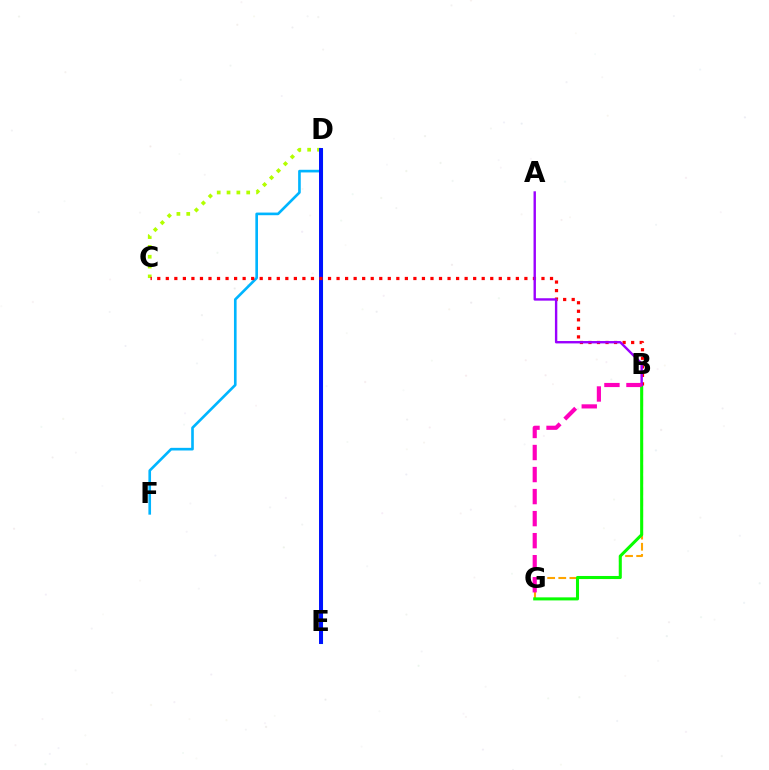{('C', 'D'): [{'color': '#b3ff00', 'line_style': 'dotted', 'thickness': 2.67}], ('D', 'E'): [{'color': '#00ff9d', 'line_style': 'solid', 'thickness': 2.26}, {'color': '#0010ff', 'line_style': 'solid', 'thickness': 2.85}], ('D', 'F'): [{'color': '#00b5ff', 'line_style': 'solid', 'thickness': 1.9}], ('B', 'G'): [{'color': '#ffa500', 'line_style': 'dashed', 'thickness': 1.51}, {'color': '#08ff00', 'line_style': 'solid', 'thickness': 2.2}, {'color': '#ff00bd', 'line_style': 'dashed', 'thickness': 2.99}], ('B', 'C'): [{'color': '#ff0000', 'line_style': 'dotted', 'thickness': 2.32}], ('A', 'B'): [{'color': '#9b00ff', 'line_style': 'solid', 'thickness': 1.72}]}